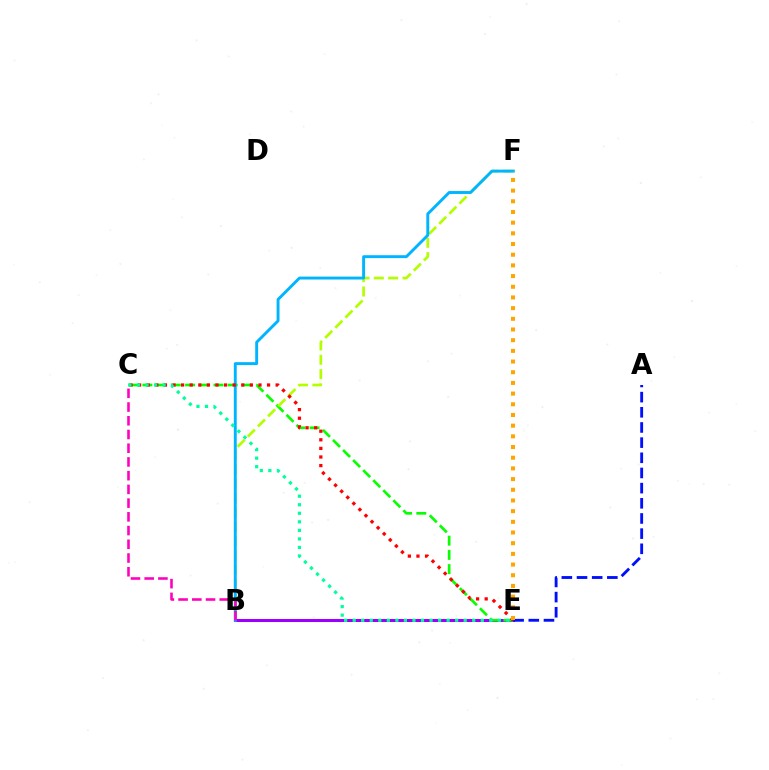{('B', 'E'): [{'color': '#9b00ff', 'line_style': 'solid', 'thickness': 2.19}], ('C', 'E'): [{'color': '#08ff00', 'line_style': 'dashed', 'thickness': 1.93}, {'color': '#ff0000', 'line_style': 'dotted', 'thickness': 2.34}, {'color': '#00ff9d', 'line_style': 'dotted', 'thickness': 2.32}], ('B', 'F'): [{'color': '#b3ff00', 'line_style': 'dashed', 'thickness': 1.95}, {'color': '#00b5ff', 'line_style': 'solid', 'thickness': 2.1}], ('B', 'C'): [{'color': '#ff00bd', 'line_style': 'dashed', 'thickness': 1.86}], ('A', 'E'): [{'color': '#0010ff', 'line_style': 'dashed', 'thickness': 2.06}], ('E', 'F'): [{'color': '#ffa500', 'line_style': 'dotted', 'thickness': 2.9}]}